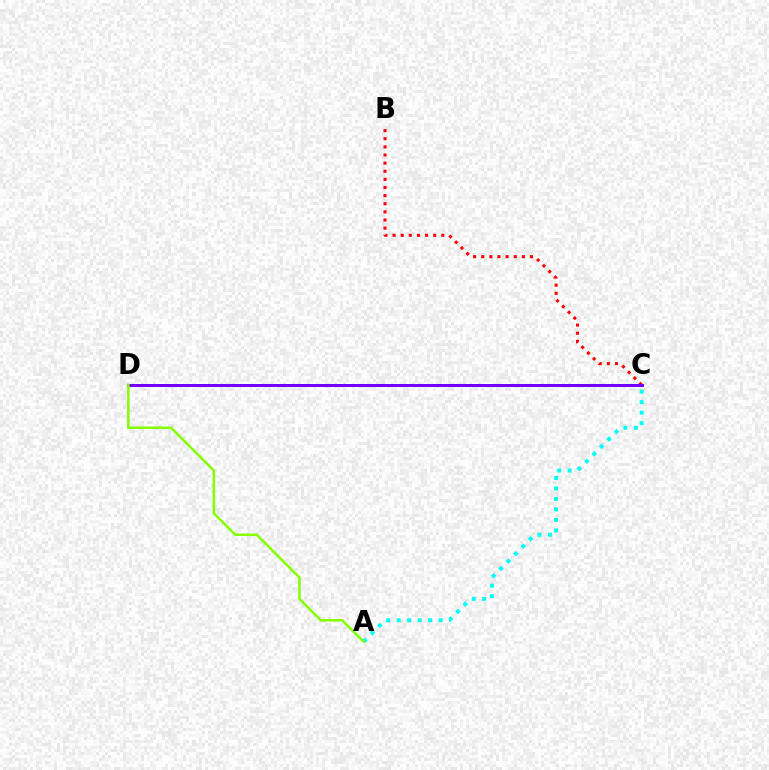{('A', 'C'): [{'color': '#00fff6', 'line_style': 'dotted', 'thickness': 2.85}], ('B', 'C'): [{'color': '#ff0000', 'line_style': 'dotted', 'thickness': 2.21}], ('C', 'D'): [{'color': '#7200ff', 'line_style': 'solid', 'thickness': 2.16}], ('A', 'D'): [{'color': '#84ff00', 'line_style': 'solid', 'thickness': 1.8}]}